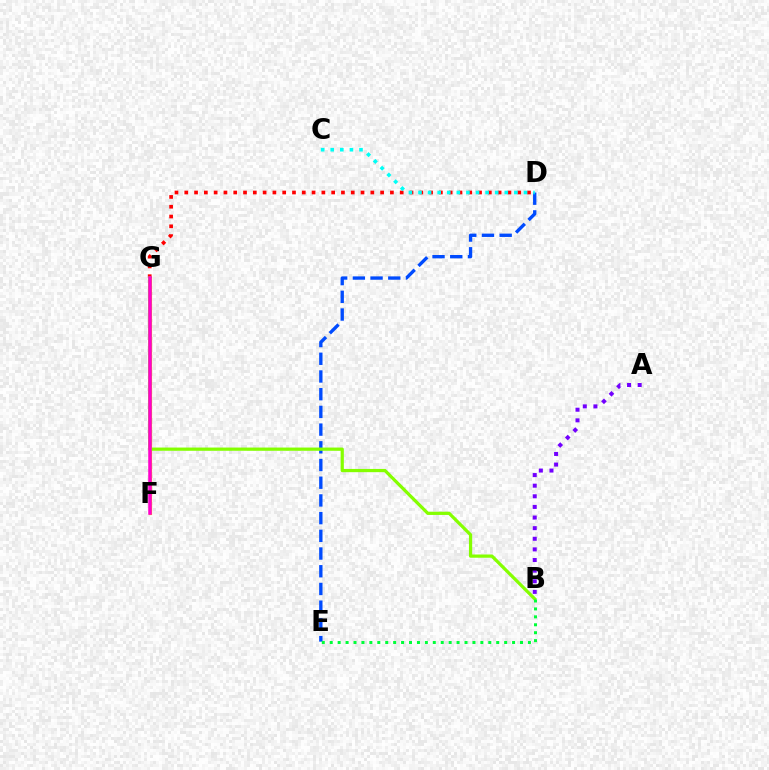{('D', 'E'): [{'color': '#004bff', 'line_style': 'dashed', 'thickness': 2.41}], ('A', 'B'): [{'color': '#7200ff', 'line_style': 'dotted', 'thickness': 2.89}], ('F', 'G'): [{'color': '#ffbd00', 'line_style': 'solid', 'thickness': 2.28}, {'color': '#ff00cf', 'line_style': 'solid', 'thickness': 2.52}], ('D', 'G'): [{'color': '#ff0000', 'line_style': 'dotted', 'thickness': 2.66}], ('B', 'G'): [{'color': '#84ff00', 'line_style': 'solid', 'thickness': 2.32}], ('B', 'E'): [{'color': '#00ff39', 'line_style': 'dotted', 'thickness': 2.15}], ('C', 'D'): [{'color': '#00fff6', 'line_style': 'dotted', 'thickness': 2.61}]}